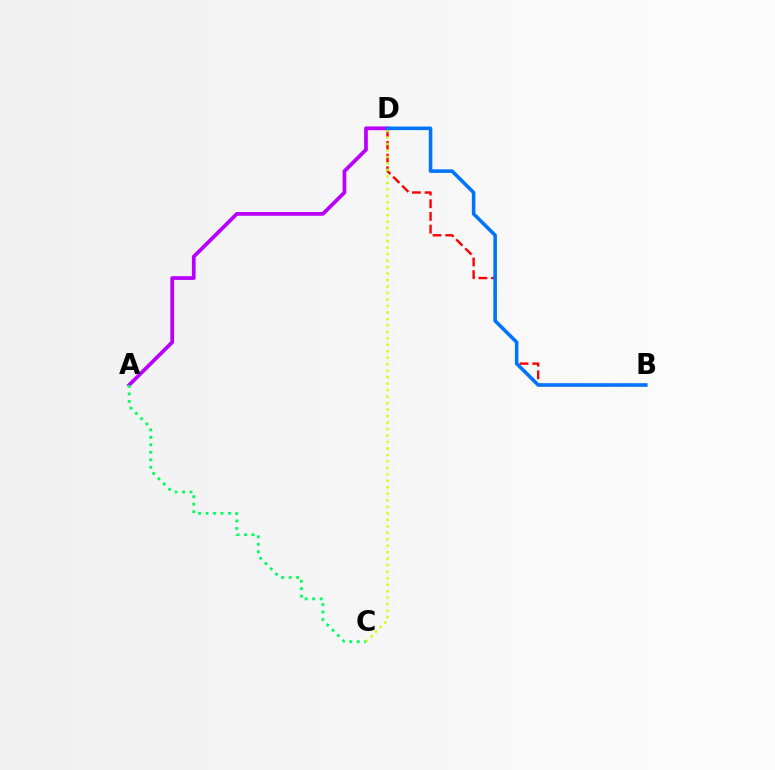{('A', 'D'): [{'color': '#b900ff', 'line_style': 'solid', 'thickness': 2.7}], ('B', 'D'): [{'color': '#ff0000', 'line_style': 'dashed', 'thickness': 1.72}, {'color': '#0074ff', 'line_style': 'solid', 'thickness': 2.56}], ('A', 'C'): [{'color': '#00ff5c', 'line_style': 'dotted', 'thickness': 2.03}], ('C', 'D'): [{'color': '#d1ff00', 'line_style': 'dotted', 'thickness': 1.76}]}